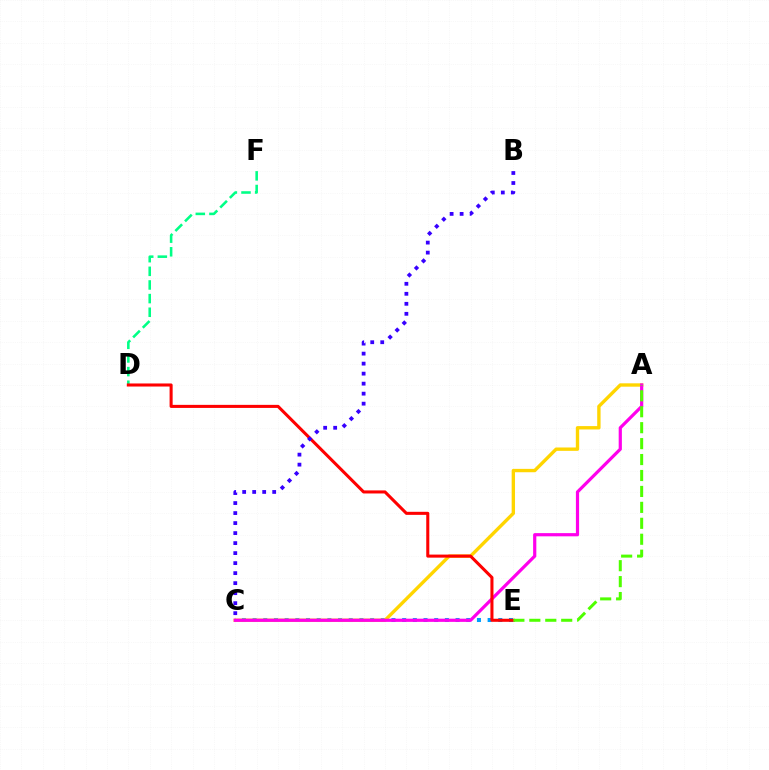{('D', 'F'): [{'color': '#00ff86', 'line_style': 'dashed', 'thickness': 1.85}], ('C', 'E'): [{'color': '#009eff', 'line_style': 'dotted', 'thickness': 2.9}], ('A', 'C'): [{'color': '#ffd500', 'line_style': 'solid', 'thickness': 2.42}, {'color': '#ff00ed', 'line_style': 'solid', 'thickness': 2.3}], ('D', 'E'): [{'color': '#ff0000', 'line_style': 'solid', 'thickness': 2.2}], ('A', 'E'): [{'color': '#4fff00', 'line_style': 'dashed', 'thickness': 2.17}], ('B', 'C'): [{'color': '#3700ff', 'line_style': 'dotted', 'thickness': 2.72}]}